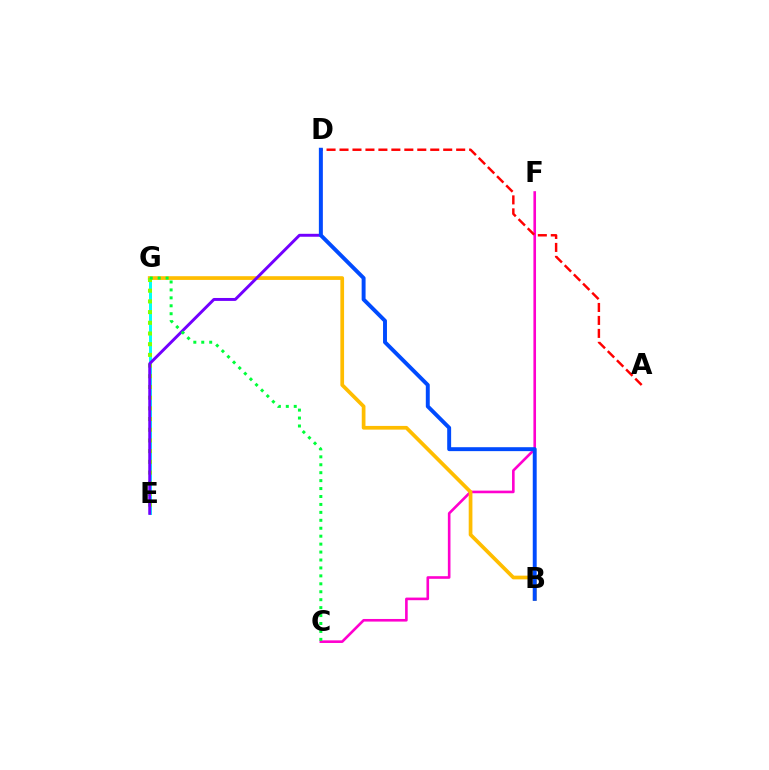{('C', 'F'): [{'color': '#ff00cf', 'line_style': 'solid', 'thickness': 1.89}], ('E', 'G'): [{'color': '#00fff6', 'line_style': 'solid', 'thickness': 2.14}, {'color': '#84ff00', 'line_style': 'dotted', 'thickness': 2.91}], ('B', 'G'): [{'color': '#ffbd00', 'line_style': 'solid', 'thickness': 2.67}], ('D', 'E'): [{'color': '#7200ff', 'line_style': 'solid', 'thickness': 2.12}], ('A', 'D'): [{'color': '#ff0000', 'line_style': 'dashed', 'thickness': 1.76}], ('B', 'D'): [{'color': '#004bff', 'line_style': 'solid', 'thickness': 2.83}], ('C', 'G'): [{'color': '#00ff39', 'line_style': 'dotted', 'thickness': 2.16}]}